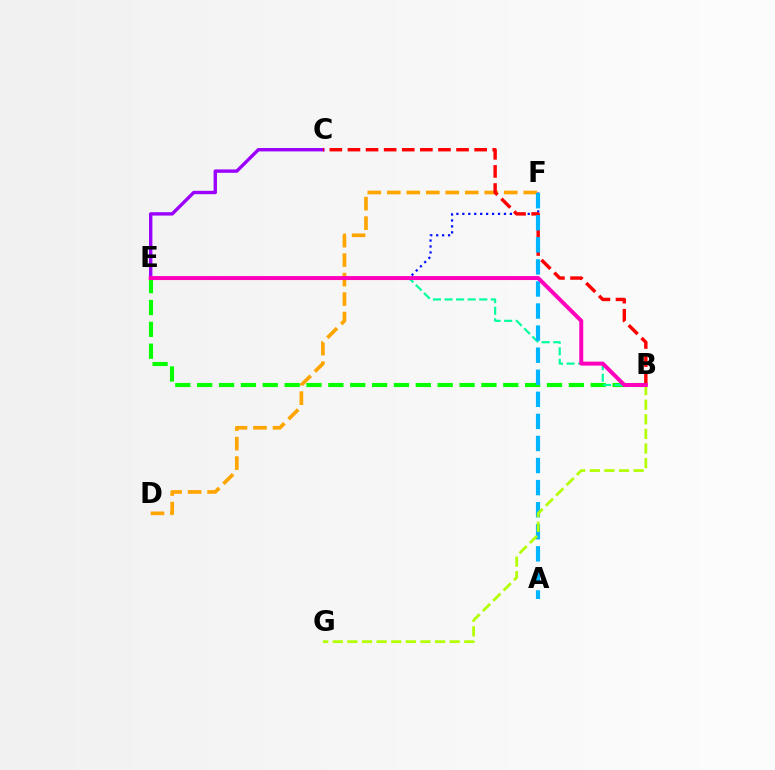{('C', 'E'): [{'color': '#9b00ff', 'line_style': 'solid', 'thickness': 2.43}], ('D', 'F'): [{'color': '#ffa500', 'line_style': 'dashed', 'thickness': 2.65}], ('B', 'E'): [{'color': '#08ff00', 'line_style': 'dashed', 'thickness': 2.97}, {'color': '#00ff9d', 'line_style': 'dashed', 'thickness': 1.57}, {'color': '#ff00bd', 'line_style': 'solid', 'thickness': 2.86}], ('E', 'F'): [{'color': '#0010ff', 'line_style': 'dotted', 'thickness': 1.62}], ('B', 'C'): [{'color': '#ff0000', 'line_style': 'dashed', 'thickness': 2.46}], ('A', 'F'): [{'color': '#00b5ff', 'line_style': 'dashed', 'thickness': 3.0}], ('B', 'G'): [{'color': '#b3ff00', 'line_style': 'dashed', 'thickness': 1.98}]}